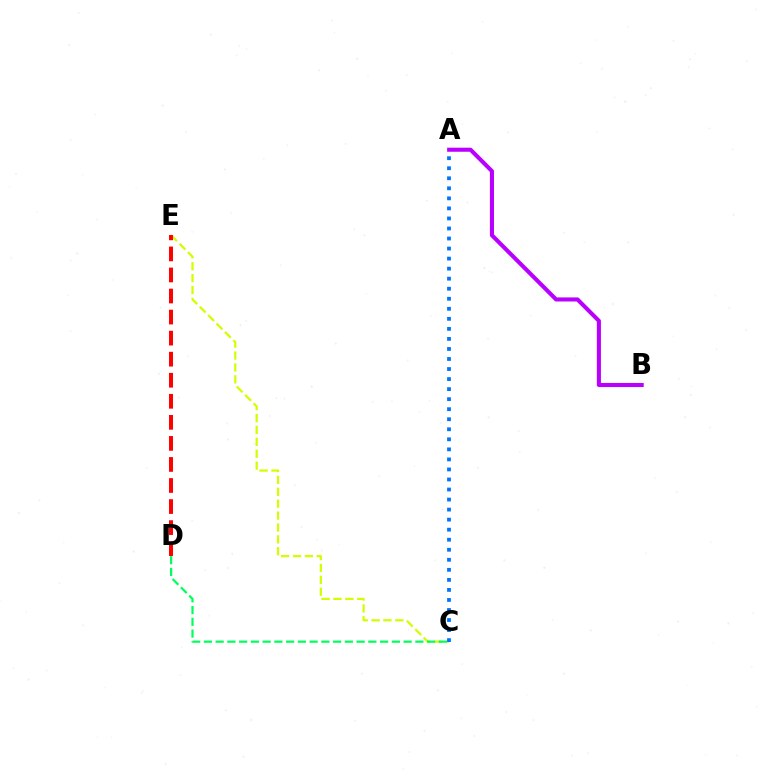{('C', 'E'): [{'color': '#d1ff00', 'line_style': 'dashed', 'thickness': 1.62}], ('D', 'E'): [{'color': '#ff0000', 'line_style': 'dashed', 'thickness': 2.86}], ('A', 'C'): [{'color': '#0074ff', 'line_style': 'dotted', 'thickness': 2.73}], ('C', 'D'): [{'color': '#00ff5c', 'line_style': 'dashed', 'thickness': 1.6}], ('A', 'B'): [{'color': '#b900ff', 'line_style': 'solid', 'thickness': 2.93}]}